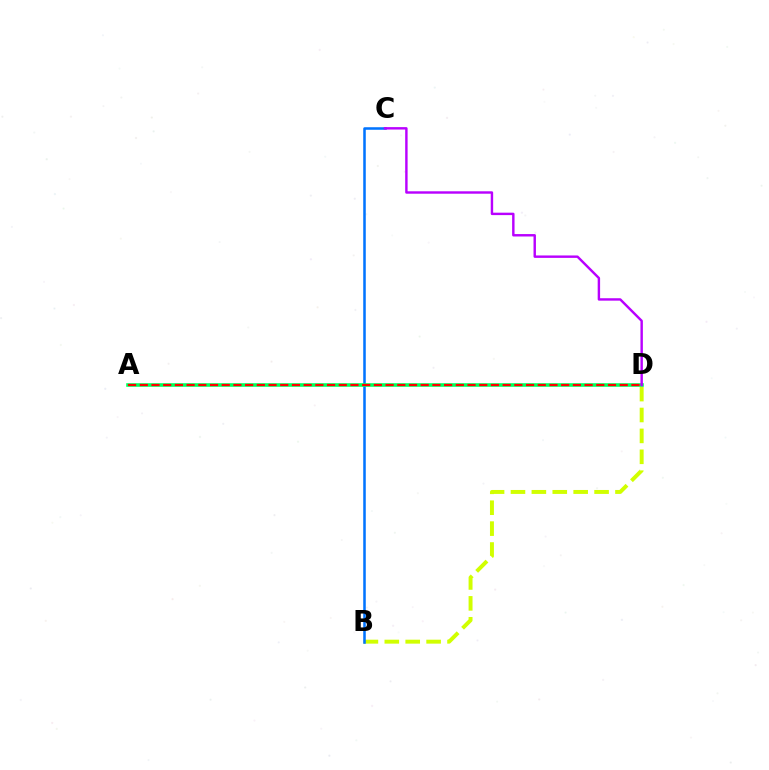{('B', 'D'): [{'color': '#d1ff00', 'line_style': 'dashed', 'thickness': 2.84}], ('B', 'C'): [{'color': '#0074ff', 'line_style': 'solid', 'thickness': 1.83}], ('A', 'D'): [{'color': '#00ff5c', 'line_style': 'solid', 'thickness': 2.58}, {'color': '#ff0000', 'line_style': 'dashed', 'thickness': 1.59}], ('C', 'D'): [{'color': '#b900ff', 'line_style': 'solid', 'thickness': 1.74}]}